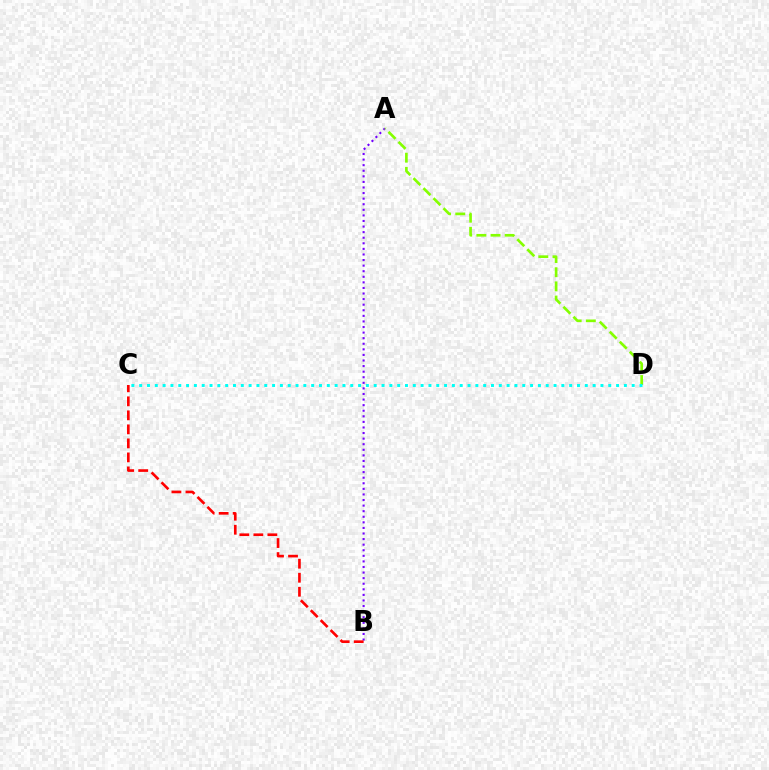{('A', 'B'): [{'color': '#7200ff', 'line_style': 'dotted', 'thickness': 1.52}], ('B', 'C'): [{'color': '#ff0000', 'line_style': 'dashed', 'thickness': 1.9}], ('A', 'D'): [{'color': '#84ff00', 'line_style': 'dashed', 'thickness': 1.92}], ('C', 'D'): [{'color': '#00fff6', 'line_style': 'dotted', 'thickness': 2.12}]}